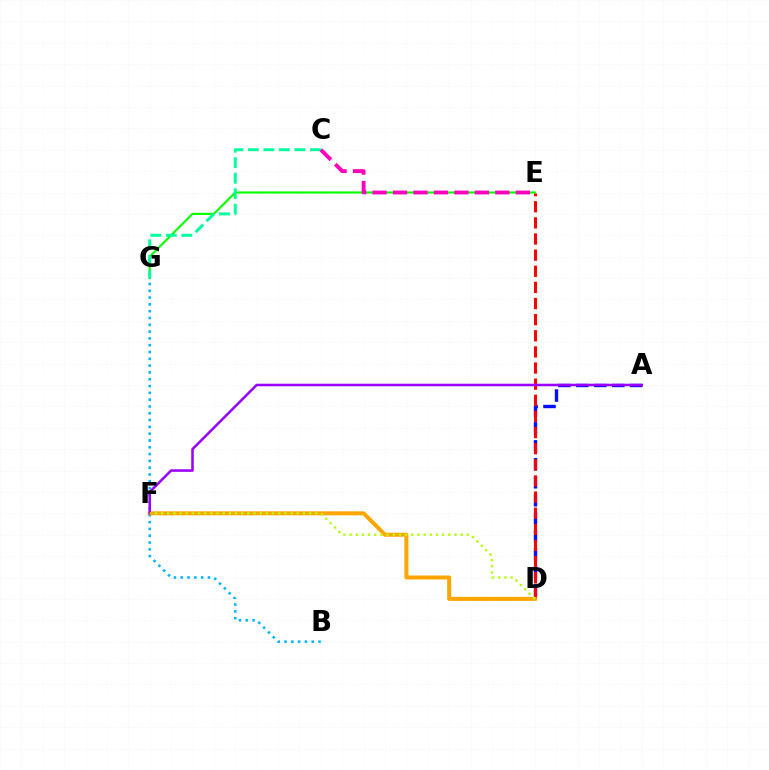{('A', 'D'): [{'color': '#0010ff', 'line_style': 'dashed', 'thickness': 2.44}], ('E', 'G'): [{'color': '#08ff00', 'line_style': 'solid', 'thickness': 1.56}], ('B', 'G'): [{'color': '#00b5ff', 'line_style': 'dotted', 'thickness': 1.85}], ('D', 'E'): [{'color': '#ff0000', 'line_style': 'dashed', 'thickness': 2.19}], ('C', 'G'): [{'color': '#00ff9d', 'line_style': 'dashed', 'thickness': 2.11}], ('D', 'F'): [{'color': '#ffa500', 'line_style': 'solid', 'thickness': 2.88}, {'color': '#b3ff00', 'line_style': 'dotted', 'thickness': 1.68}], ('A', 'F'): [{'color': '#9b00ff', 'line_style': 'solid', 'thickness': 1.83}], ('C', 'E'): [{'color': '#ff00bd', 'line_style': 'dashed', 'thickness': 2.78}]}